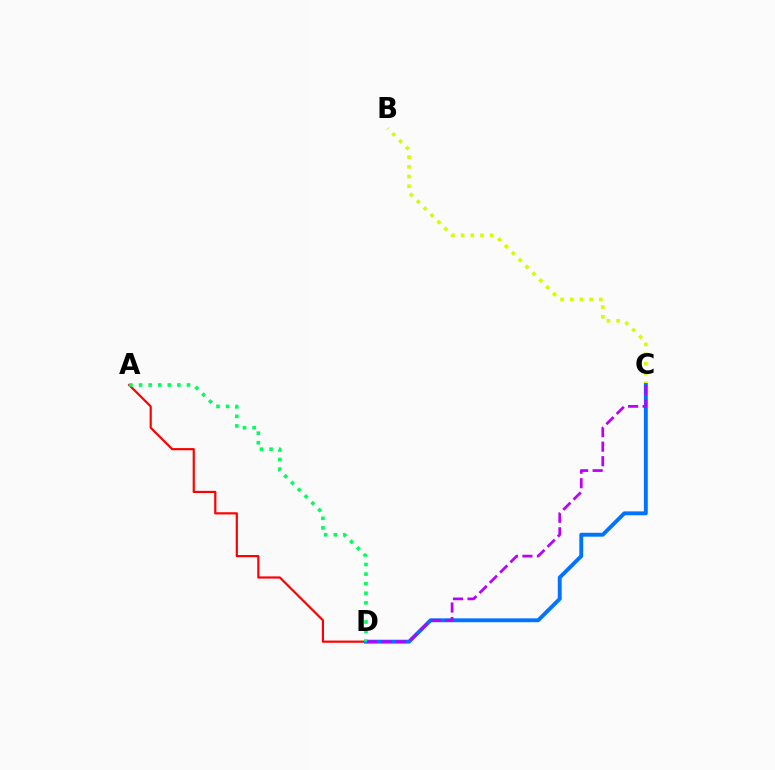{('A', 'D'): [{'color': '#ff0000', 'line_style': 'solid', 'thickness': 1.57}, {'color': '#00ff5c', 'line_style': 'dotted', 'thickness': 2.6}], ('B', 'C'): [{'color': '#d1ff00', 'line_style': 'dotted', 'thickness': 2.63}], ('C', 'D'): [{'color': '#0074ff', 'line_style': 'solid', 'thickness': 2.8}, {'color': '#b900ff', 'line_style': 'dashed', 'thickness': 1.97}]}